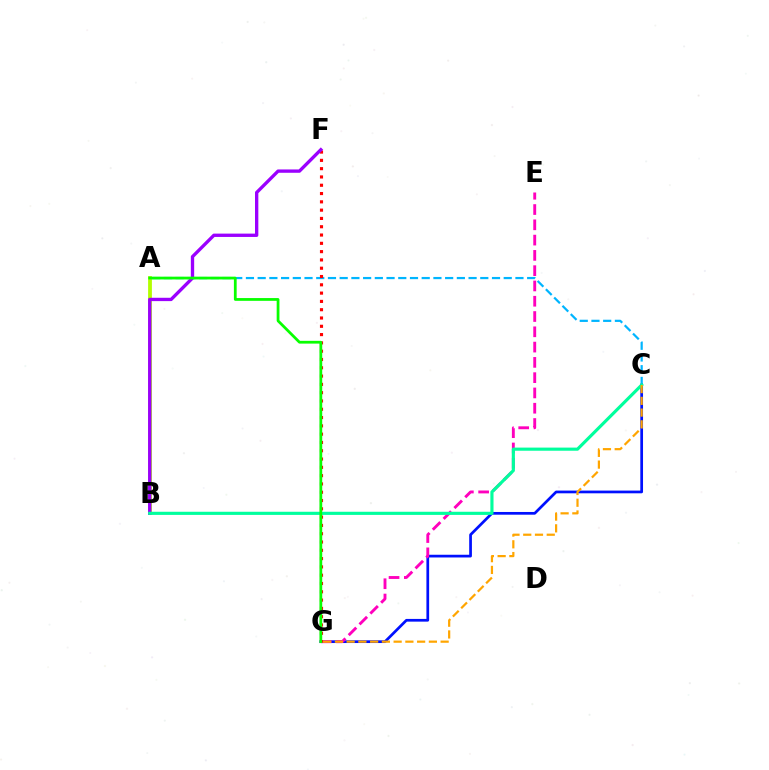{('A', 'C'): [{'color': '#00b5ff', 'line_style': 'dashed', 'thickness': 1.59}], ('C', 'G'): [{'color': '#0010ff', 'line_style': 'solid', 'thickness': 1.96}, {'color': '#ffa500', 'line_style': 'dashed', 'thickness': 1.6}], ('A', 'B'): [{'color': '#b3ff00', 'line_style': 'solid', 'thickness': 2.74}], ('E', 'G'): [{'color': '#ff00bd', 'line_style': 'dashed', 'thickness': 2.08}], ('F', 'G'): [{'color': '#ff0000', 'line_style': 'dotted', 'thickness': 2.25}], ('B', 'F'): [{'color': '#9b00ff', 'line_style': 'solid', 'thickness': 2.4}], ('B', 'C'): [{'color': '#00ff9d', 'line_style': 'solid', 'thickness': 2.26}], ('A', 'G'): [{'color': '#08ff00', 'line_style': 'solid', 'thickness': 1.99}]}